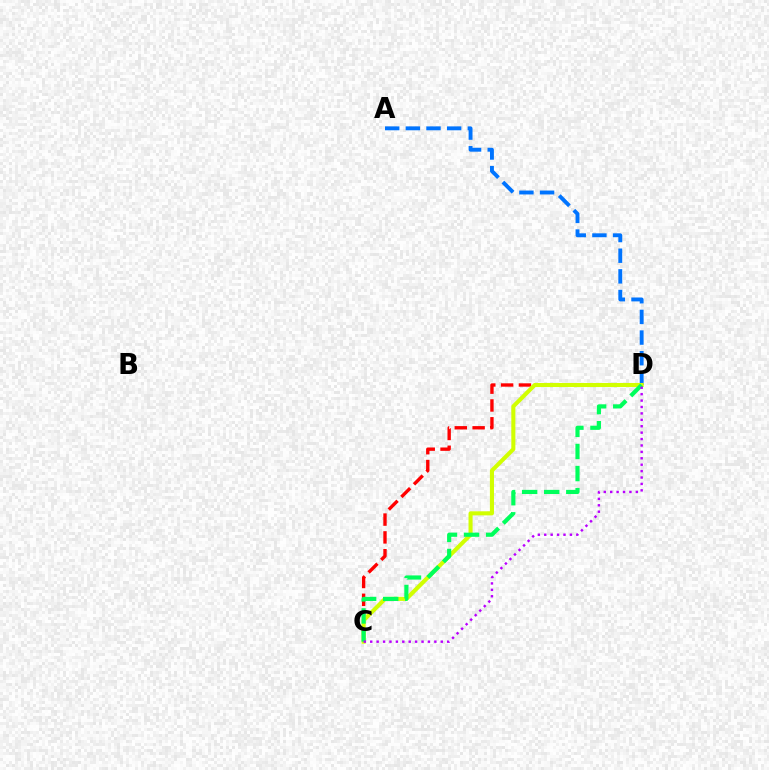{('C', 'D'): [{'color': '#ff0000', 'line_style': 'dashed', 'thickness': 2.42}, {'color': '#d1ff00', 'line_style': 'solid', 'thickness': 2.93}, {'color': '#00ff5c', 'line_style': 'dashed', 'thickness': 3.0}, {'color': '#b900ff', 'line_style': 'dotted', 'thickness': 1.74}], ('A', 'D'): [{'color': '#0074ff', 'line_style': 'dashed', 'thickness': 2.81}]}